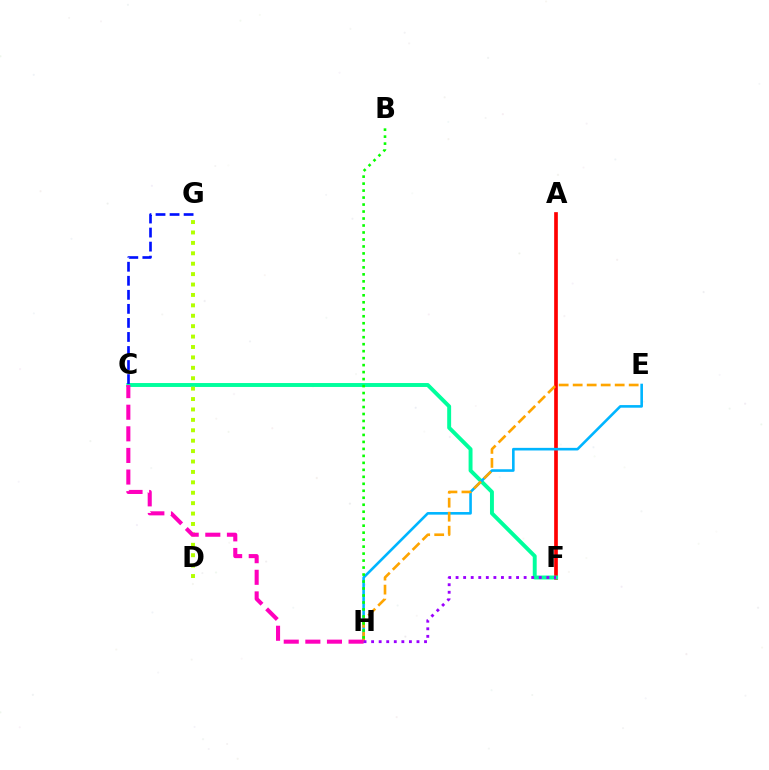{('A', 'F'): [{'color': '#ff0000', 'line_style': 'solid', 'thickness': 2.65}], ('C', 'F'): [{'color': '#00ff9d', 'line_style': 'solid', 'thickness': 2.83}], ('C', 'G'): [{'color': '#0010ff', 'line_style': 'dashed', 'thickness': 1.91}], ('E', 'H'): [{'color': '#00b5ff', 'line_style': 'solid', 'thickness': 1.88}, {'color': '#ffa500', 'line_style': 'dashed', 'thickness': 1.9}], ('D', 'G'): [{'color': '#b3ff00', 'line_style': 'dotted', 'thickness': 2.83}], ('B', 'H'): [{'color': '#08ff00', 'line_style': 'dotted', 'thickness': 1.9}], ('F', 'H'): [{'color': '#9b00ff', 'line_style': 'dotted', 'thickness': 2.05}], ('C', 'H'): [{'color': '#ff00bd', 'line_style': 'dashed', 'thickness': 2.94}]}